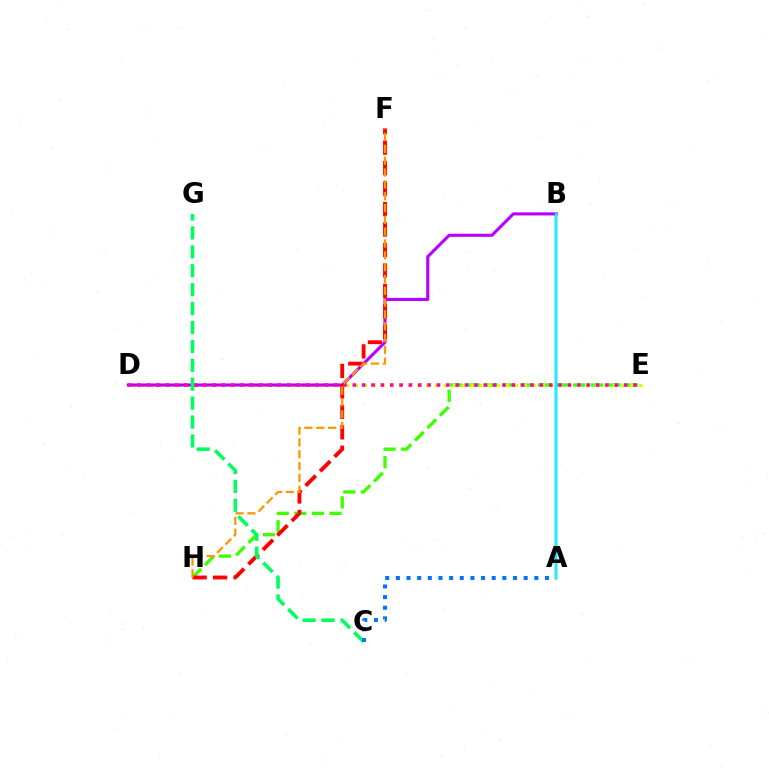{('E', 'H'): [{'color': '#3dff00', 'line_style': 'dashed', 'thickness': 2.39}], ('D', 'E'): [{'color': '#d1ff00', 'line_style': 'dotted', 'thickness': 2.41}, {'color': '#ff00ac', 'line_style': 'dotted', 'thickness': 2.54}], ('B', 'D'): [{'color': '#b900ff', 'line_style': 'solid', 'thickness': 2.23}], ('F', 'H'): [{'color': '#ff0000', 'line_style': 'dashed', 'thickness': 2.78}, {'color': '#ff9400', 'line_style': 'dashed', 'thickness': 1.61}], ('A', 'B'): [{'color': '#2500ff', 'line_style': 'solid', 'thickness': 1.7}, {'color': '#00fff6', 'line_style': 'solid', 'thickness': 1.69}], ('C', 'G'): [{'color': '#00ff5c', 'line_style': 'dashed', 'thickness': 2.57}], ('A', 'C'): [{'color': '#0074ff', 'line_style': 'dotted', 'thickness': 2.89}]}